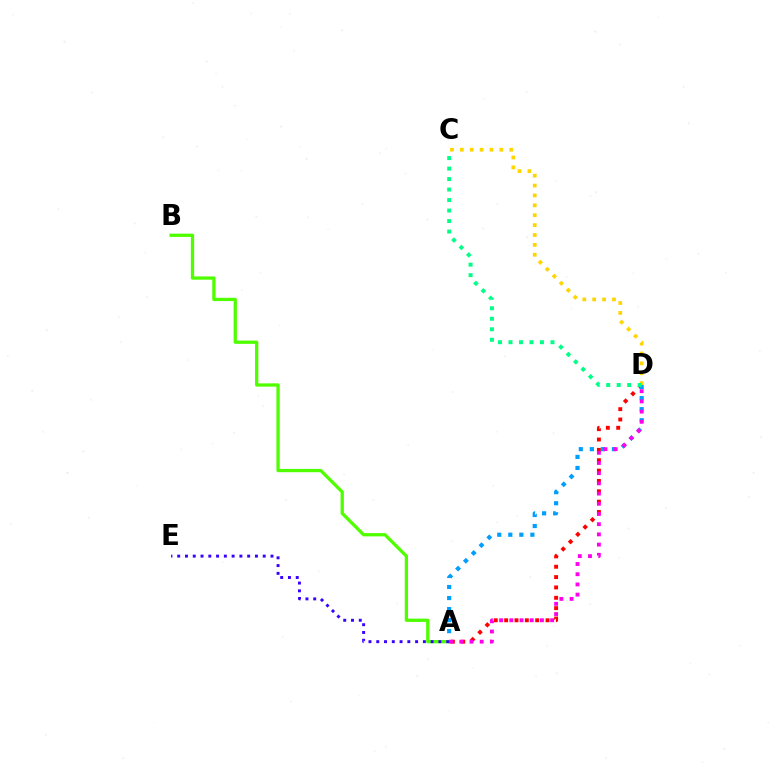{('A', 'D'): [{'color': '#ff0000', 'line_style': 'dotted', 'thickness': 2.81}, {'color': '#009eff', 'line_style': 'dotted', 'thickness': 3.0}, {'color': '#ff00ed', 'line_style': 'dotted', 'thickness': 2.77}], ('A', 'B'): [{'color': '#4fff00', 'line_style': 'solid', 'thickness': 2.36}], ('C', 'D'): [{'color': '#ffd500', 'line_style': 'dotted', 'thickness': 2.69}, {'color': '#00ff86', 'line_style': 'dotted', 'thickness': 2.85}], ('A', 'E'): [{'color': '#3700ff', 'line_style': 'dotted', 'thickness': 2.11}]}